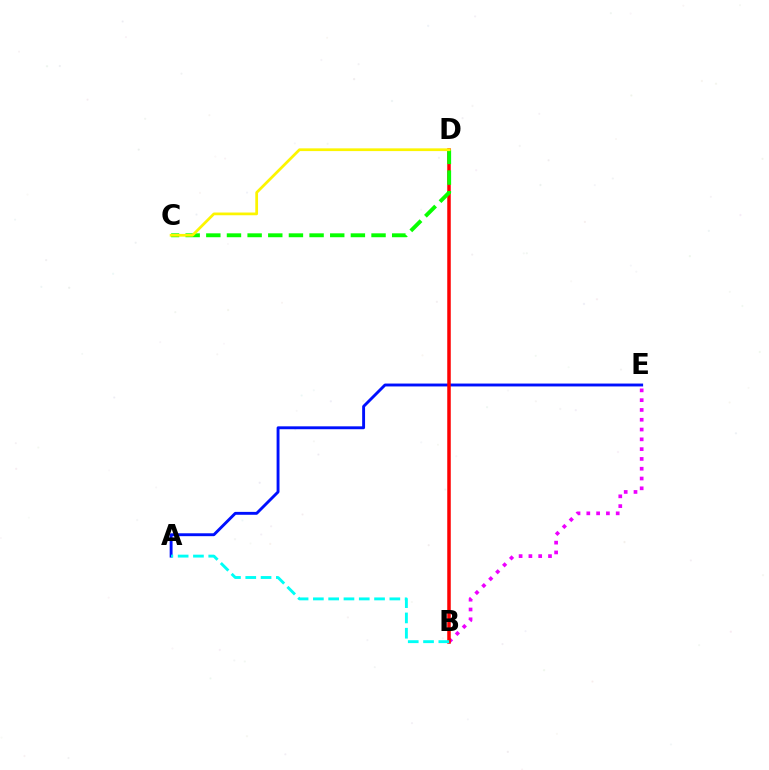{('B', 'E'): [{'color': '#ee00ff', 'line_style': 'dotted', 'thickness': 2.66}], ('A', 'E'): [{'color': '#0010ff', 'line_style': 'solid', 'thickness': 2.08}], ('B', 'D'): [{'color': '#ff0000', 'line_style': 'solid', 'thickness': 2.53}], ('A', 'B'): [{'color': '#00fff6', 'line_style': 'dashed', 'thickness': 2.08}], ('C', 'D'): [{'color': '#08ff00', 'line_style': 'dashed', 'thickness': 2.81}, {'color': '#fcf500', 'line_style': 'solid', 'thickness': 1.97}]}